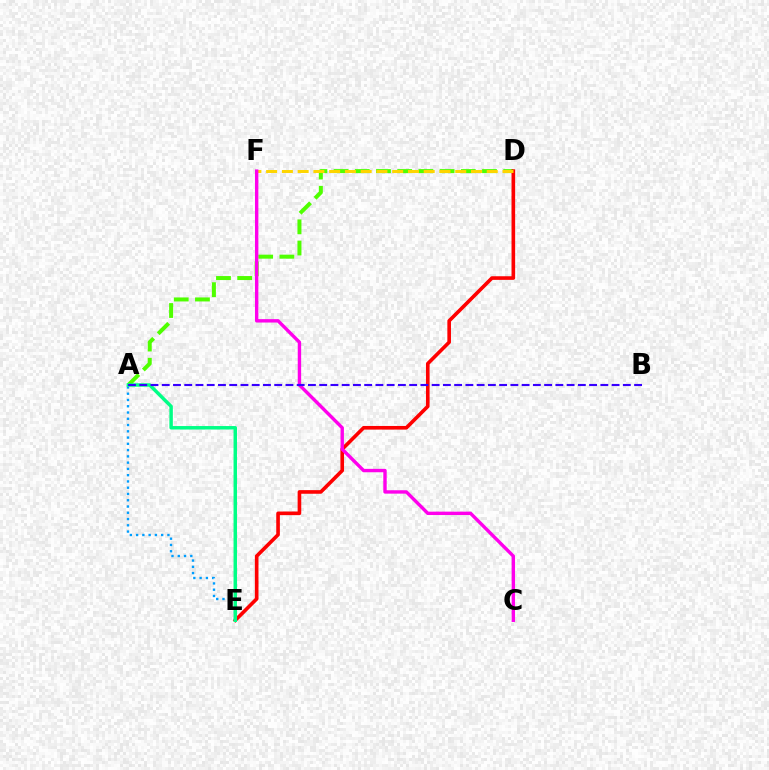{('A', 'D'): [{'color': '#4fff00', 'line_style': 'dashed', 'thickness': 2.88}], ('D', 'E'): [{'color': '#ff0000', 'line_style': 'solid', 'thickness': 2.61}], ('D', 'F'): [{'color': '#ffd500', 'line_style': 'dashed', 'thickness': 2.14}], ('A', 'E'): [{'color': '#009eff', 'line_style': 'dotted', 'thickness': 1.7}, {'color': '#00ff86', 'line_style': 'solid', 'thickness': 2.5}], ('C', 'F'): [{'color': '#ff00ed', 'line_style': 'solid', 'thickness': 2.44}], ('A', 'B'): [{'color': '#3700ff', 'line_style': 'dashed', 'thickness': 1.53}]}